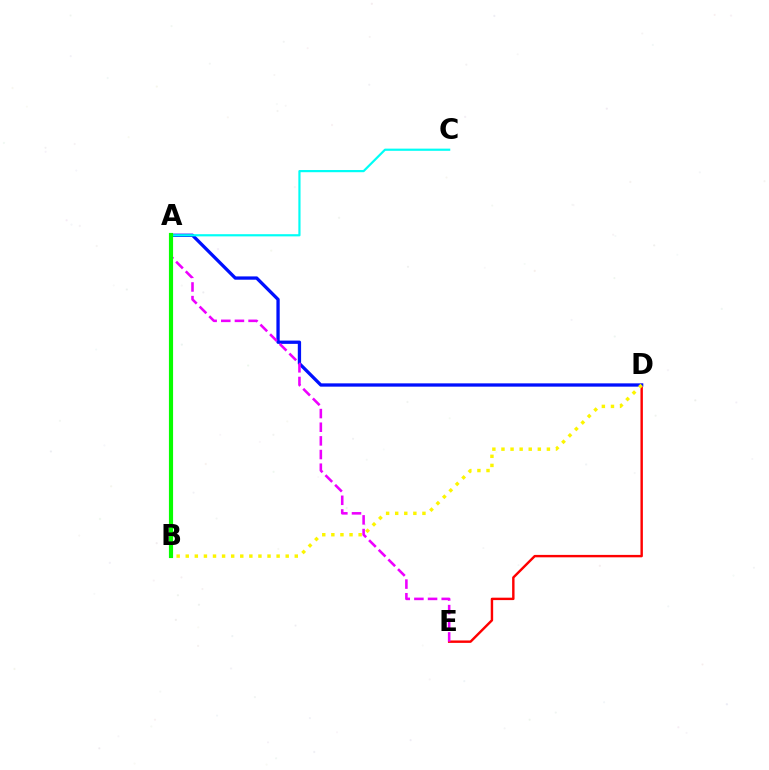{('D', 'E'): [{'color': '#ff0000', 'line_style': 'solid', 'thickness': 1.74}], ('A', 'D'): [{'color': '#0010ff', 'line_style': 'solid', 'thickness': 2.37}], ('A', 'C'): [{'color': '#00fff6', 'line_style': 'solid', 'thickness': 1.58}], ('B', 'D'): [{'color': '#fcf500', 'line_style': 'dotted', 'thickness': 2.47}], ('A', 'E'): [{'color': '#ee00ff', 'line_style': 'dashed', 'thickness': 1.86}], ('A', 'B'): [{'color': '#08ff00', 'line_style': 'solid', 'thickness': 2.99}]}